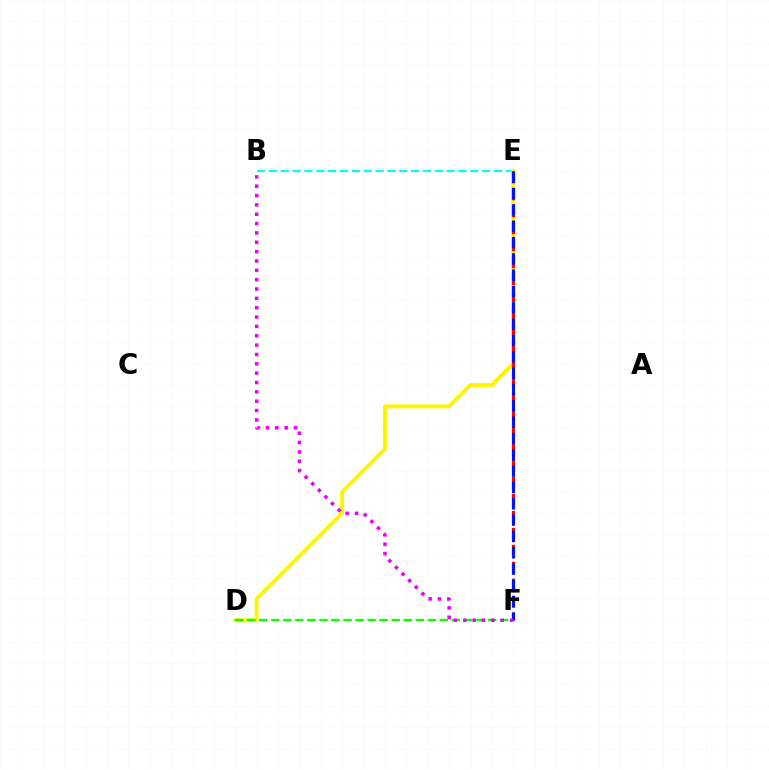{('B', 'E'): [{'color': '#00fff6', 'line_style': 'dashed', 'thickness': 1.61}], ('D', 'E'): [{'color': '#fcf500', 'line_style': 'solid', 'thickness': 2.8}], ('D', 'F'): [{'color': '#08ff00', 'line_style': 'dashed', 'thickness': 1.64}], ('E', 'F'): [{'color': '#ff0000', 'line_style': 'dashed', 'thickness': 2.3}, {'color': '#0010ff', 'line_style': 'dashed', 'thickness': 2.22}], ('B', 'F'): [{'color': '#ee00ff', 'line_style': 'dotted', 'thickness': 2.54}]}